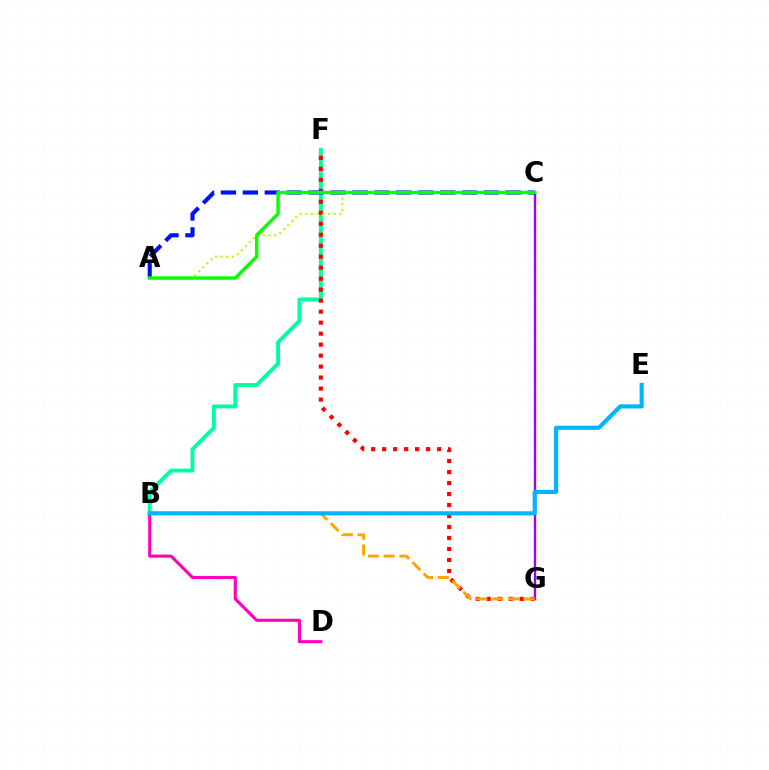{('C', 'G'): [{'color': '#9b00ff', 'line_style': 'solid', 'thickness': 1.7}], ('B', 'F'): [{'color': '#00ff9d', 'line_style': 'solid', 'thickness': 2.81}], ('F', 'G'): [{'color': '#ff0000', 'line_style': 'dotted', 'thickness': 2.99}], ('B', 'D'): [{'color': '#ff00bd', 'line_style': 'solid', 'thickness': 2.22}], ('B', 'G'): [{'color': '#ffa500', 'line_style': 'dashed', 'thickness': 2.14}], ('B', 'E'): [{'color': '#00b5ff', 'line_style': 'solid', 'thickness': 3.0}], ('A', 'C'): [{'color': '#b3ff00', 'line_style': 'dotted', 'thickness': 1.55}, {'color': '#0010ff', 'line_style': 'dashed', 'thickness': 2.98}, {'color': '#08ff00', 'line_style': 'solid', 'thickness': 2.48}]}